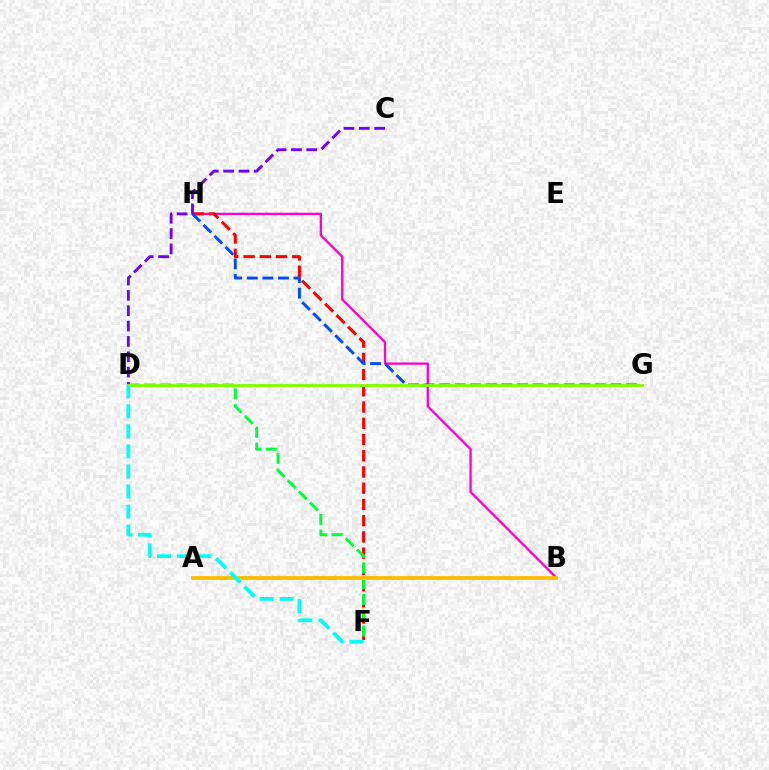{('B', 'H'): [{'color': '#ff00cf', 'line_style': 'solid', 'thickness': 1.67}], ('F', 'H'): [{'color': '#ff0000', 'line_style': 'dashed', 'thickness': 2.21}], ('D', 'F'): [{'color': '#00ff39', 'line_style': 'dashed', 'thickness': 2.14}, {'color': '#00fff6', 'line_style': 'dashed', 'thickness': 2.72}], ('G', 'H'): [{'color': '#004bff', 'line_style': 'dashed', 'thickness': 2.12}], ('A', 'B'): [{'color': '#ffbd00', 'line_style': 'solid', 'thickness': 2.77}], ('C', 'D'): [{'color': '#7200ff', 'line_style': 'dashed', 'thickness': 2.08}], ('D', 'G'): [{'color': '#84ff00', 'line_style': 'solid', 'thickness': 2.07}]}